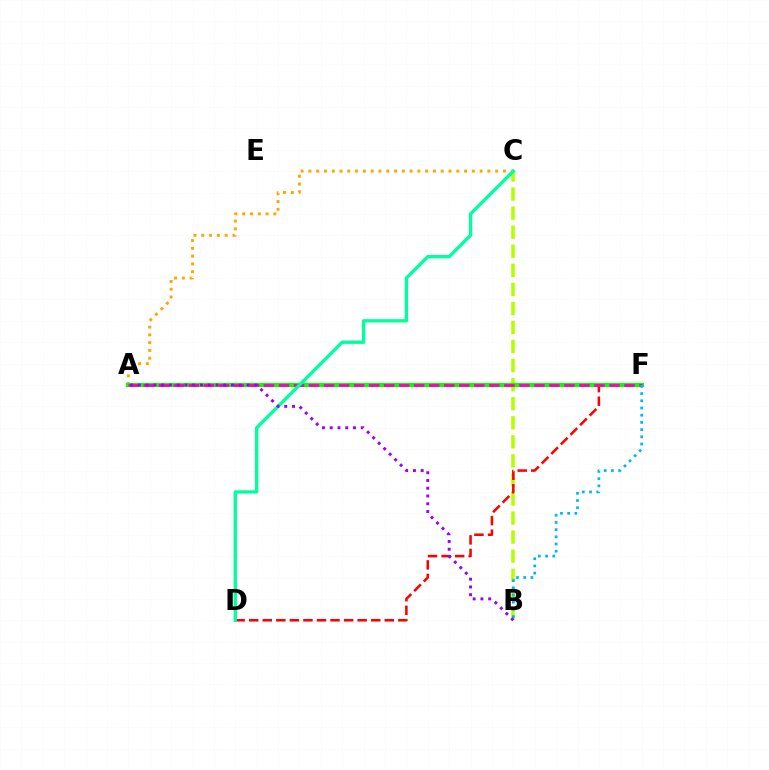{('B', 'C'): [{'color': '#b3ff00', 'line_style': 'dashed', 'thickness': 2.59}], ('D', 'F'): [{'color': '#ff0000', 'line_style': 'dashed', 'thickness': 1.84}], ('A', 'F'): [{'color': '#0010ff', 'line_style': 'solid', 'thickness': 2.15}, {'color': '#08ff00', 'line_style': 'solid', 'thickness': 2.97}, {'color': '#ff00bd', 'line_style': 'dashed', 'thickness': 2.04}], ('A', 'C'): [{'color': '#ffa500', 'line_style': 'dotted', 'thickness': 2.12}], ('B', 'F'): [{'color': '#00b5ff', 'line_style': 'dotted', 'thickness': 1.96}], ('C', 'D'): [{'color': '#00ff9d', 'line_style': 'solid', 'thickness': 2.4}], ('A', 'B'): [{'color': '#9b00ff', 'line_style': 'dotted', 'thickness': 2.11}]}